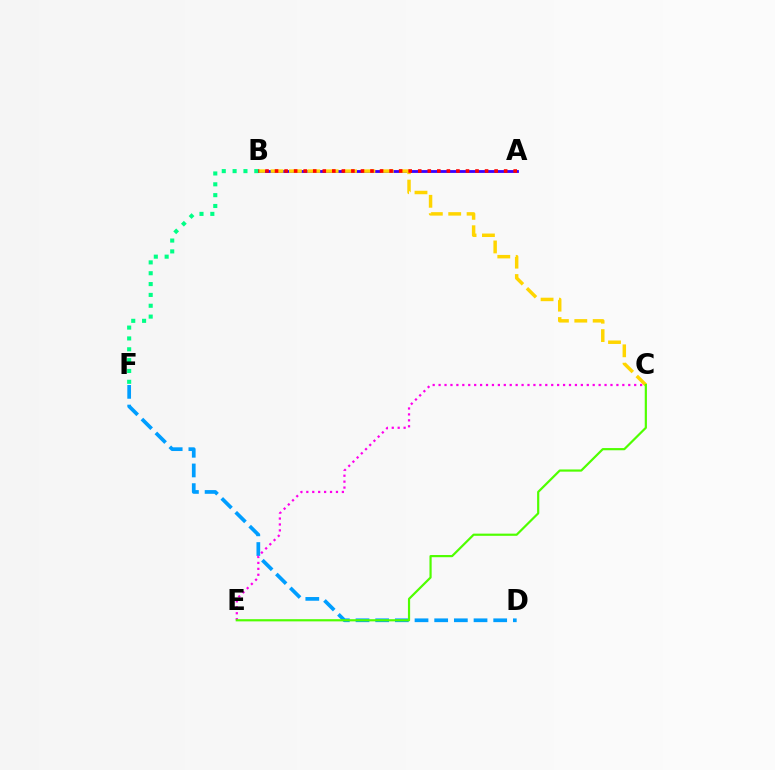{('D', 'F'): [{'color': '#009eff', 'line_style': 'dashed', 'thickness': 2.67}], ('A', 'B'): [{'color': '#3700ff', 'line_style': 'solid', 'thickness': 2.02}, {'color': '#ff0000', 'line_style': 'dotted', 'thickness': 2.59}], ('B', 'C'): [{'color': '#ffd500', 'line_style': 'dashed', 'thickness': 2.5}], ('B', 'F'): [{'color': '#00ff86', 'line_style': 'dotted', 'thickness': 2.95}], ('C', 'E'): [{'color': '#ff00ed', 'line_style': 'dotted', 'thickness': 1.61}, {'color': '#4fff00', 'line_style': 'solid', 'thickness': 1.58}]}